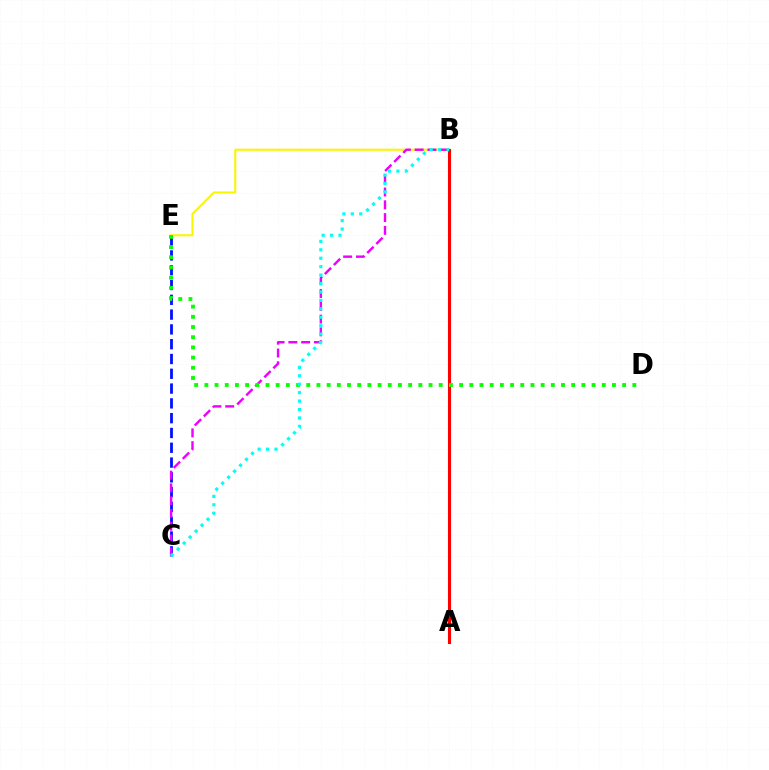{('C', 'E'): [{'color': '#0010ff', 'line_style': 'dashed', 'thickness': 2.01}], ('B', 'E'): [{'color': '#fcf500', 'line_style': 'solid', 'thickness': 1.5}], ('A', 'B'): [{'color': '#ff0000', 'line_style': 'solid', 'thickness': 2.22}], ('B', 'C'): [{'color': '#ee00ff', 'line_style': 'dashed', 'thickness': 1.74}, {'color': '#00fff6', 'line_style': 'dotted', 'thickness': 2.29}], ('D', 'E'): [{'color': '#08ff00', 'line_style': 'dotted', 'thickness': 2.77}]}